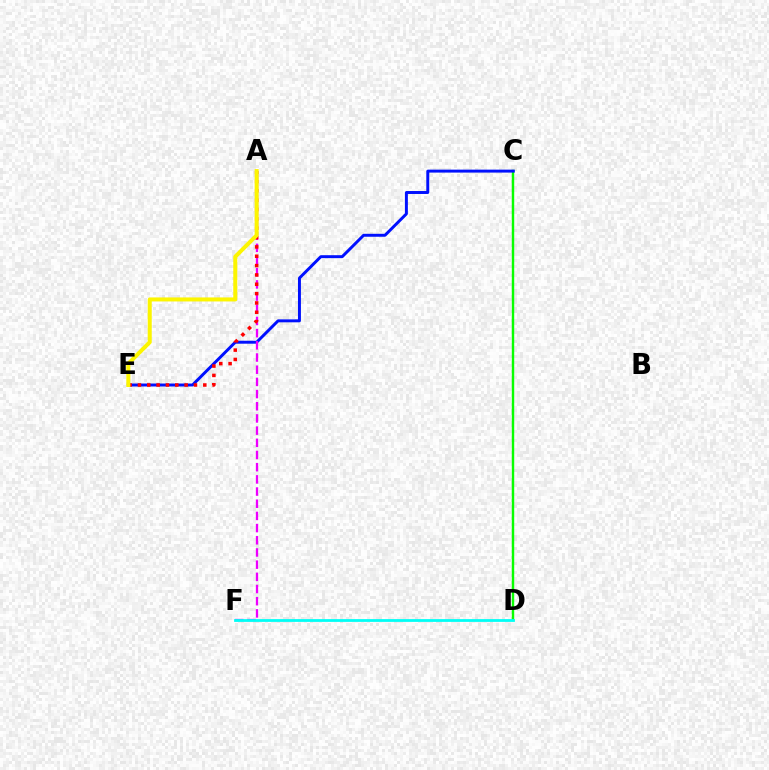{('C', 'D'): [{'color': '#08ff00', 'line_style': 'solid', 'thickness': 1.74}], ('C', 'E'): [{'color': '#0010ff', 'line_style': 'solid', 'thickness': 2.13}], ('A', 'F'): [{'color': '#ee00ff', 'line_style': 'dashed', 'thickness': 1.66}], ('A', 'E'): [{'color': '#ff0000', 'line_style': 'dotted', 'thickness': 2.54}, {'color': '#fcf500', 'line_style': 'solid', 'thickness': 2.9}], ('D', 'F'): [{'color': '#00fff6', 'line_style': 'solid', 'thickness': 2.0}]}